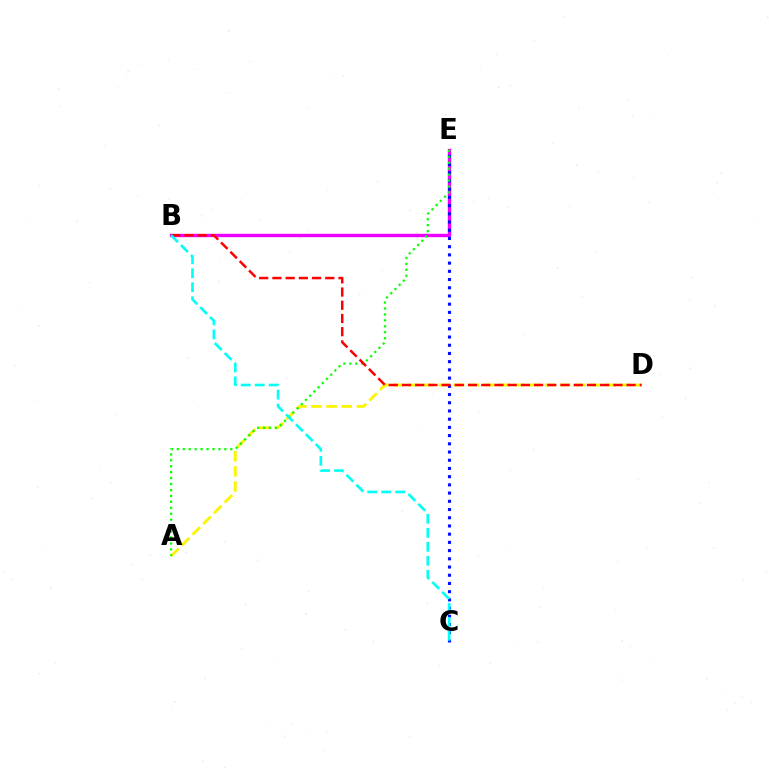{('A', 'D'): [{'color': '#fcf500', 'line_style': 'dashed', 'thickness': 2.06}], ('B', 'E'): [{'color': '#ee00ff', 'line_style': 'solid', 'thickness': 2.43}], ('C', 'E'): [{'color': '#0010ff', 'line_style': 'dotted', 'thickness': 2.23}], ('A', 'E'): [{'color': '#08ff00', 'line_style': 'dotted', 'thickness': 1.61}], ('B', 'D'): [{'color': '#ff0000', 'line_style': 'dashed', 'thickness': 1.8}], ('B', 'C'): [{'color': '#00fff6', 'line_style': 'dashed', 'thickness': 1.9}]}